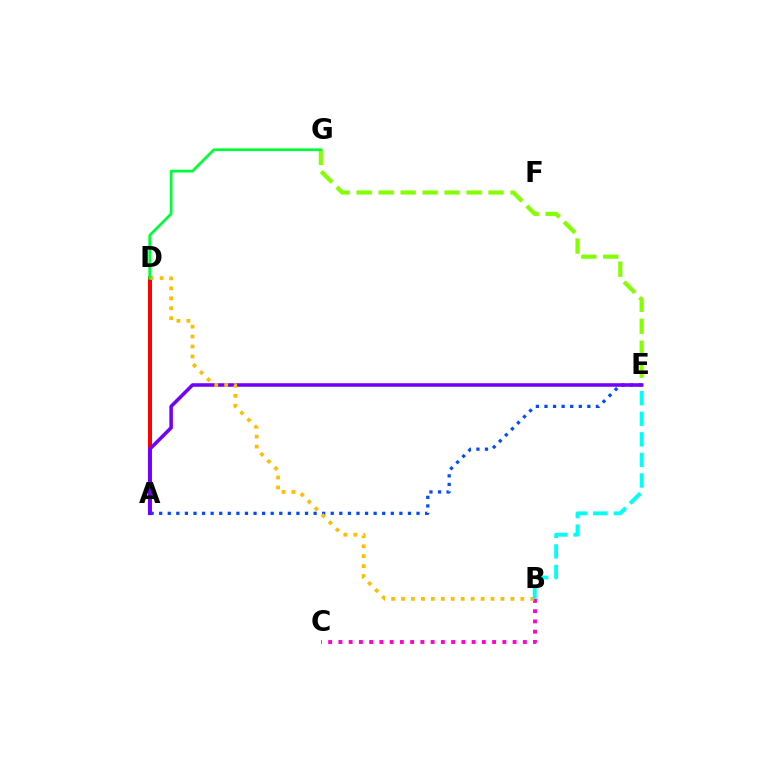{('E', 'G'): [{'color': '#84ff00', 'line_style': 'dashed', 'thickness': 2.99}], ('B', 'C'): [{'color': '#ff00cf', 'line_style': 'dotted', 'thickness': 2.78}], ('A', 'E'): [{'color': '#004bff', 'line_style': 'dotted', 'thickness': 2.33}, {'color': '#7200ff', 'line_style': 'solid', 'thickness': 2.56}], ('A', 'D'): [{'color': '#ff0000', 'line_style': 'solid', 'thickness': 2.88}], ('B', 'D'): [{'color': '#ffbd00', 'line_style': 'dotted', 'thickness': 2.7}], ('D', 'G'): [{'color': '#00ff39', 'line_style': 'solid', 'thickness': 1.97}], ('B', 'E'): [{'color': '#00fff6', 'line_style': 'dashed', 'thickness': 2.79}]}